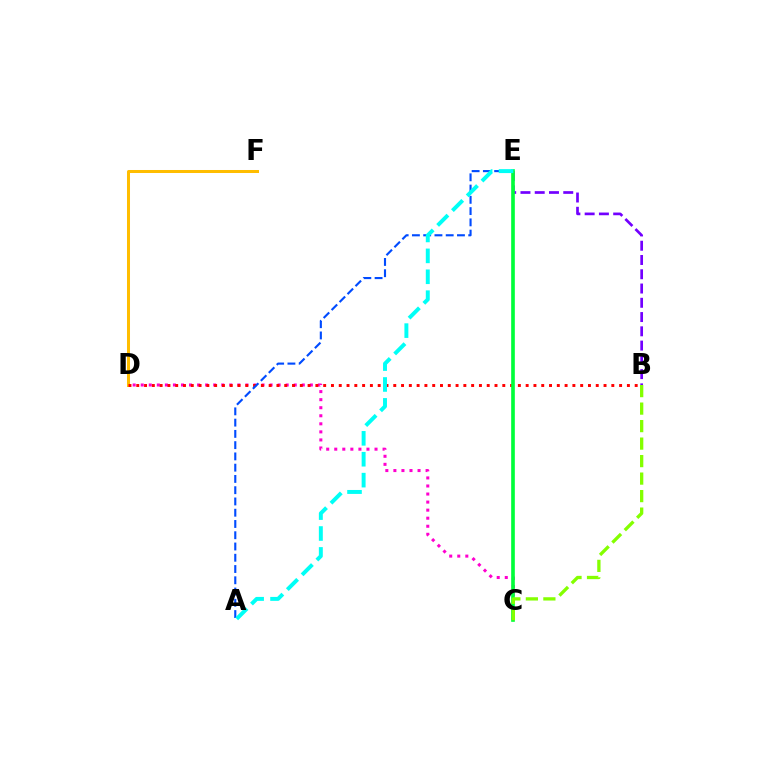{('B', 'E'): [{'color': '#7200ff', 'line_style': 'dashed', 'thickness': 1.94}], ('D', 'F'): [{'color': '#ffbd00', 'line_style': 'solid', 'thickness': 2.17}], ('C', 'D'): [{'color': '#ff00cf', 'line_style': 'dotted', 'thickness': 2.19}], ('B', 'D'): [{'color': '#ff0000', 'line_style': 'dotted', 'thickness': 2.12}], ('A', 'E'): [{'color': '#004bff', 'line_style': 'dashed', 'thickness': 1.53}, {'color': '#00fff6', 'line_style': 'dashed', 'thickness': 2.84}], ('C', 'E'): [{'color': '#00ff39', 'line_style': 'solid', 'thickness': 2.63}], ('B', 'C'): [{'color': '#84ff00', 'line_style': 'dashed', 'thickness': 2.38}]}